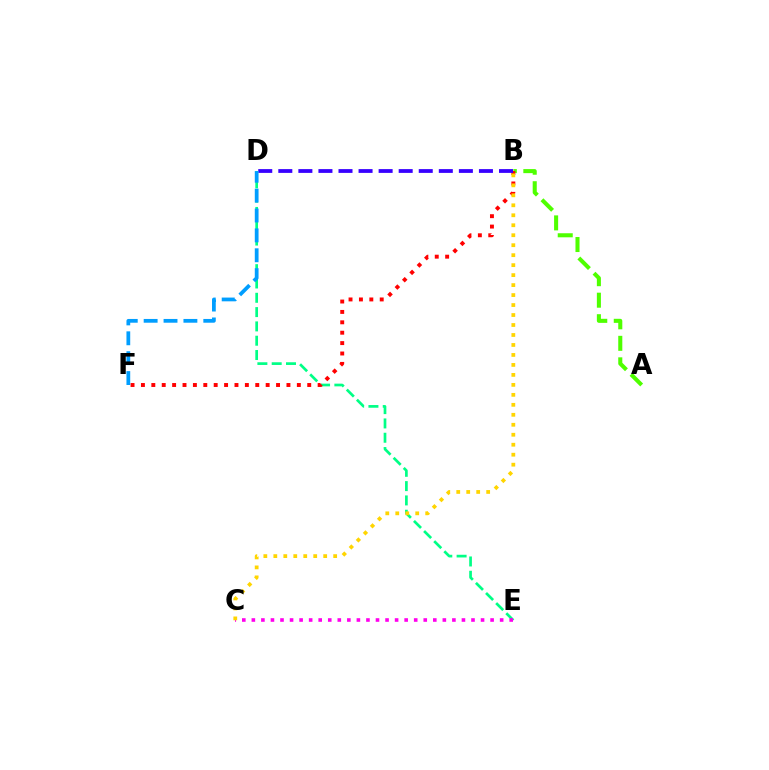{('A', 'B'): [{'color': '#4fff00', 'line_style': 'dashed', 'thickness': 2.92}], ('D', 'E'): [{'color': '#00ff86', 'line_style': 'dashed', 'thickness': 1.94}], ('B', 'F'): [{'color': '#ff0000', 'line_style': 'dotted', 'thickness': 2.82}], ('B', 'D'): [{'color': '#3700ff', 'line_style': 'dashed', 'thickness': 2.73}], ('C', 'E'): [{'color': '#ff00ed', 'line_style': 'dotted', 'thickness': 2.59}], ('B', 'C'): [{'color': '#ffd500', 'line_style': 'dotted', 'thickness': 2.71}], ('D', 'F'): [{'color': '#009eff', 'line_style': 'dashed', 'thickness': 2.7}]}